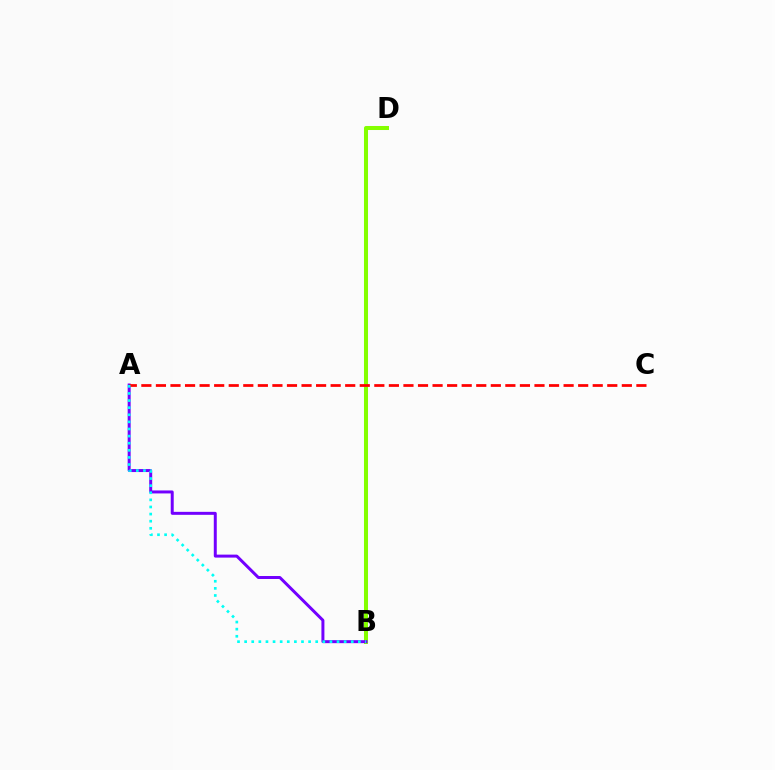{('B', 'D'): [{'color': '#84ff00', 'line_style': 'solid', 'thickness': 2.89}], ('A', 'B'): [{'color': '#7200ff', 'line_style': 'solid', 'thickness': 2.14}, {'color': '#00fff6', 'line_style': 'dotted', 'thickness': 1.93}], ('A', 'C'): [{'color': '#ff0000', 'line_style': 'dashed', 'thickness': 1.98}]}